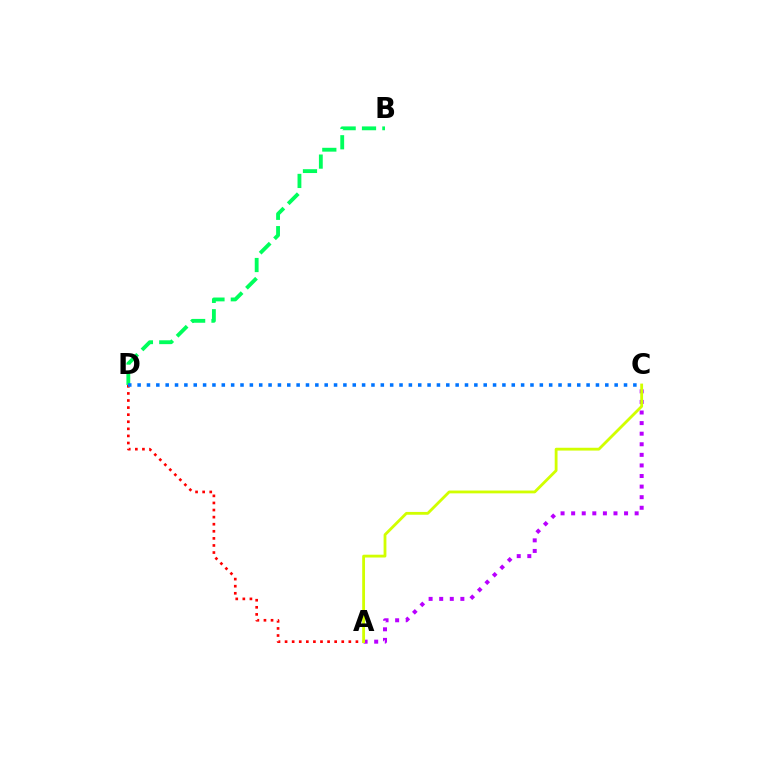{('A', 'C'): [{'color': '#b900ff', 'line_style': 'dotted', 'thickness': 2.88}, {'color': '#d1ff00', 'line_style': 'solid', 'thickness': 2.03}], ('A', 'D'): [{'color': '#ff0000', 'line_style': 'dotted', 'thickness': 1.92}], ('B', 'D'): [{'color': '#00ff5c', 'line_style': 'dashed', 'thickness': 2.77}], ('C', 'D'): [{'color': '#0074ff', 'line_style': 'dotted', 'thickness': 2.54}]}